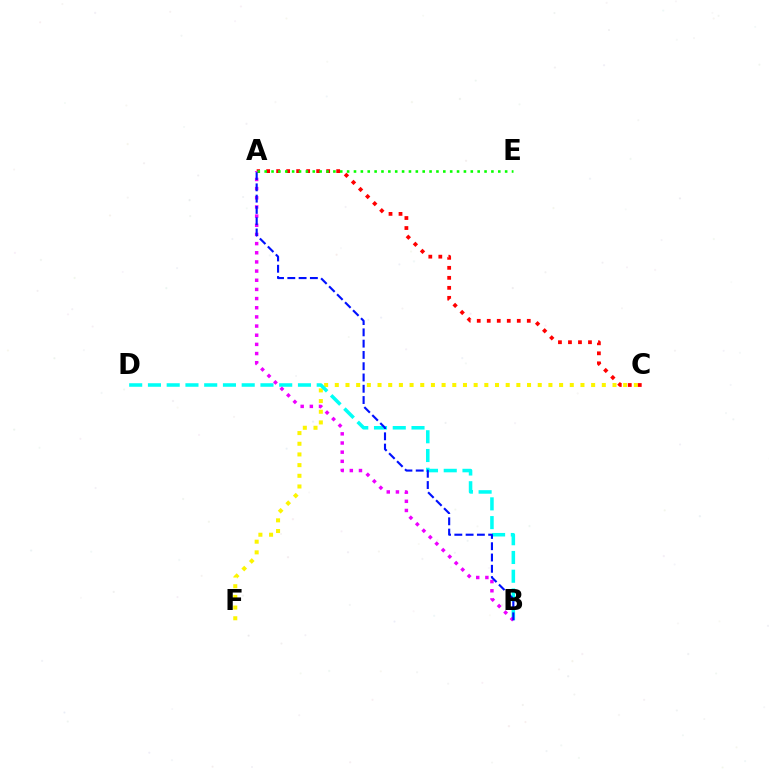{('C', 'F'): [{'color': '#fcf500', 'line_style': 'dotted', 'thickness': 2.9}], ('A', 'C'): [{'color': '#ff0000', 'line_style': 'dotted', 'thickness': 2.72}], ('B', 'D'): [{'color': '#00fff6', 'line_style': 'dashed', 'thickness': 2.55}], ('A', 'B'): [{'color': '#ee00ff', 'line_style': 'dotted', 'thickness': 2.49}, {'color': '#0010ff', 'line_style': 'dashed', 'thickness': 1.53}], ('A', 'E'): [{'color': '#08ff00', 'line_style': 'dotted', 'thickness': 1.87}]}